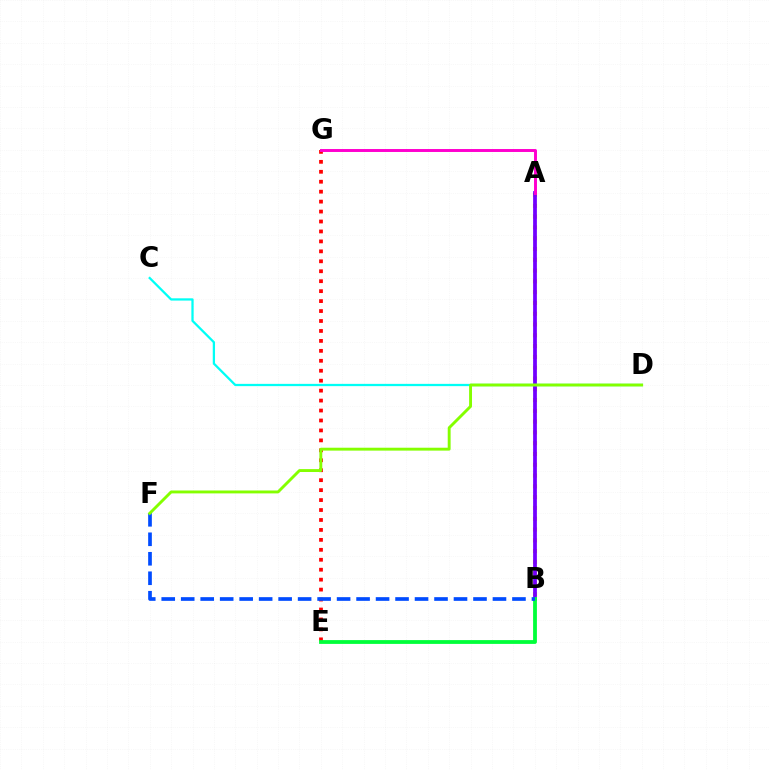{('A', 'B'): [{'color': '#ffbd00', 'line_style': 'dotted', 'thickness': 2.93}, {'color': '#7200ff', 'line_style': 'solid', 'thickness': 2.71}], ('E', 'G'): [{'color': '#ff0000', 'line_style': 'dotted', 'thickness': 2.7}], ('B', 'E'): [{'color': '#00ff39', 'line_style': 'solid', 'thickness': 2.73}], ('C', 'D'): [{'color': '#00fff6', 'line_style': 'solid', 'thickness': 1.63}], ('A', 'G'): [{'color': '#ff00cf', 'line_style': 'solid', 'thickness': 2.12}], ('B', 'F'): [{'color': '#004bff', 'line_style': 'dashed', 'thickness': 2.65}], ('D', 'F'): [{'color': '#84ff00', 'line_style': 'solid', 'thickness': 2.09}]}